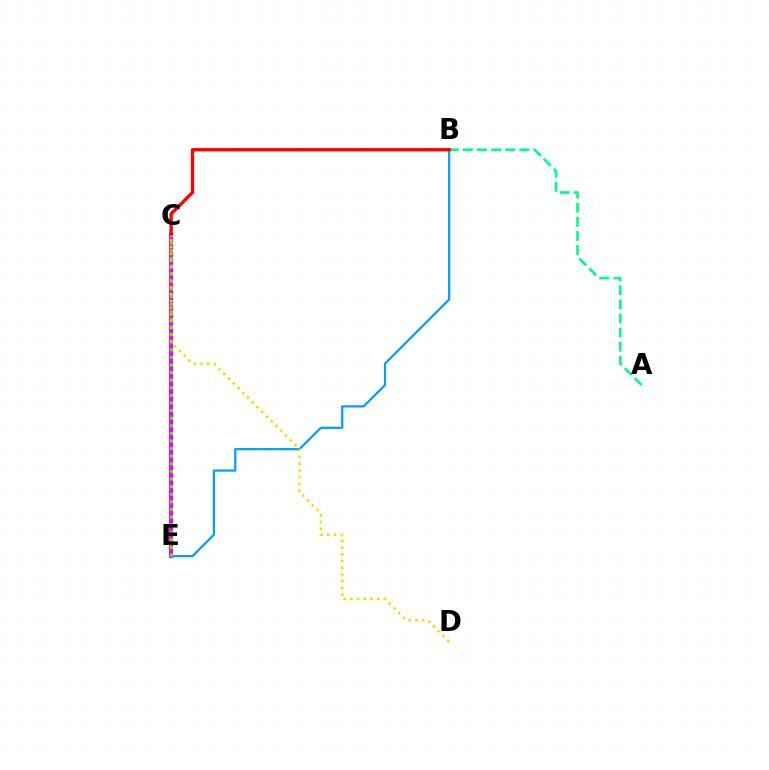{('C', 'E'): [{'color': '#3700ff', 'line_style': 'solid', 'thickness': 2.31}, {'color': '#ff00ed', 'line_style': 'solid', 'thickness': 2.82}, {'color': '#4fff00', 'line_style': 'dotted', 'thickness': 2.07}], ('B', 'E'): [{'color': '#009eff', 'line_style': 'solid', 'thickness': 1.59}], ('A', 'B'): [{'color': '#00ff86', 'line_style': 'dashed', 'thickness': 1.92}], ('C', 'D'): [{'color': '#ffd500', 'line_style': 'dotted', 'thickness': 1.83}], ('B', 'C'): [{'color': '#ff0000', 'line_style': 'solid', 'thickness': 2.39}]}